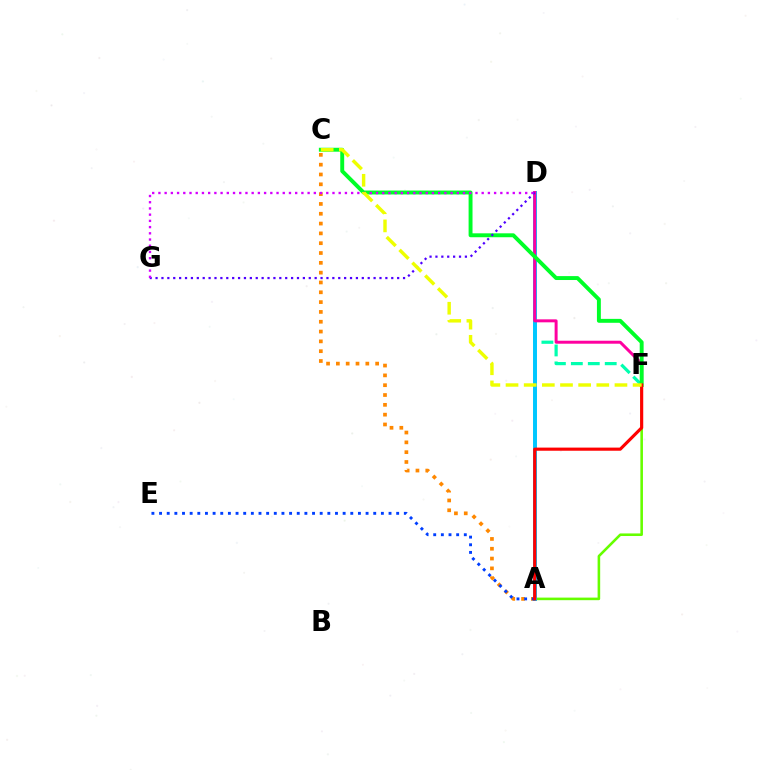{('A', 'F'): [{'color': '#66ff00', 'line_style': 'solid', 'thickness': 1.86}, {'color': '#ff0000', 'line_style': 'solid', 'thickness': 2.26}], ('A', 'C'): [{'color': '#ff8800', 'line_style': 'dotted', 'thickness': 2.67}], ('D', 'F'): [{'color': '#00ffaf', 'line_style': 'dashed', 'thickness': 2.3}, {'color': '#ff00a0', 'line_style': 'solid', 'thickness': 2.15}], ('A', 'D'): [{'color': '#00c7ff', 'line_style': 'solid', 'thickness': 2.85}], ('A', 'E'): [{'color': '#003fff', 'line_style': 'dotted', 'thickness': 2.08}], ('C', 'F'): [{'color': '#00ff27', 'line_style': 'solid', 'thickness': 2.82}, {'color': '#eeff00', 'line_style': 'dashed', 'thickness': 2.47}], ('D', 'G'): [{'color': '#4f00ff', 'line_style': 'dotted', 'thickness': 1.6}, {'color': '#d600ff', 'line_style': 'dotted', 'thickness': 1.69}]}